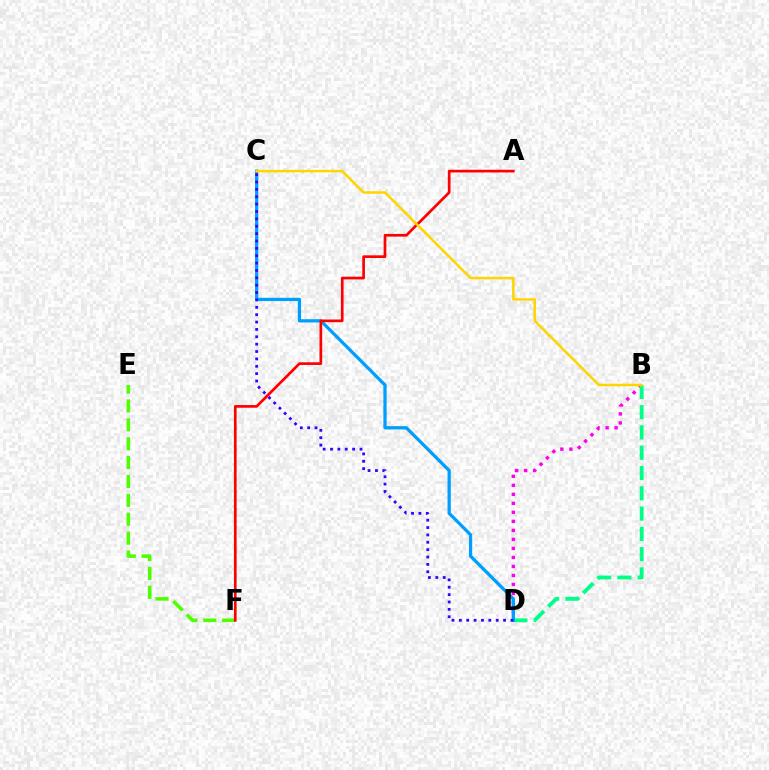{('B', 'D'): [{'color': '#ff00ed', 'line_style': 'dotted', 'thickness': 2.45}, {'color': '#00ff86', 'line_style': 'dashed', 'thickness': 2.76}], ('E', 'F'): [{'color': '#4fff00', 'line_style': 'dashed', 'thickness': 2.57}], ('C', 'D'): [{'color': '#009eff', 'line_style': 'solid', 'thickness': 2.35}, {'color': '#3700ff', 'line_style': 'dotted', 'thickness': 2.0}], ('A', 'F'): [{'color': '#ff0000', 'line_style': 'solid', 'thickness': 1.94}], ('B', 'C'): [{'color': '#ffd500', 'line_style': 'solid', 'thickness': 1.8}]}